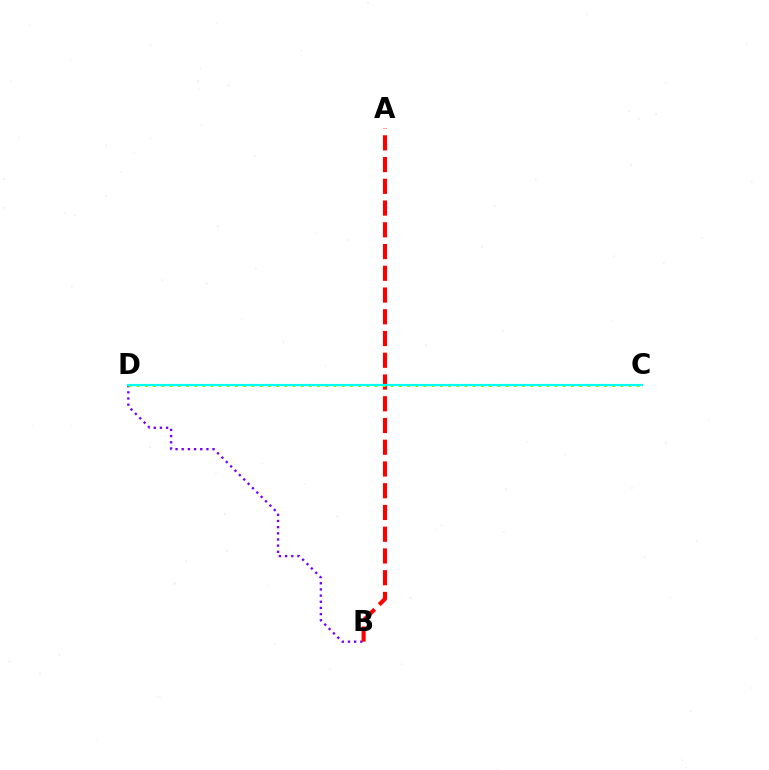{('B', 'D'): [{'color': '#7200ff', 'line_style': 'dotted', 'thickness': 1.68}], ('A', 'B'): [{'color': '#ff0000', 'line_style': 'dashed', 'thickness': 2.95}], ('C', 'D'): [{'color': '#84ff00', 'line_style': 'dotted', 'thickness': 2.23}, {'color': '#00fff6', 'line_style': 'solid', 'thickness': 1.55}]}